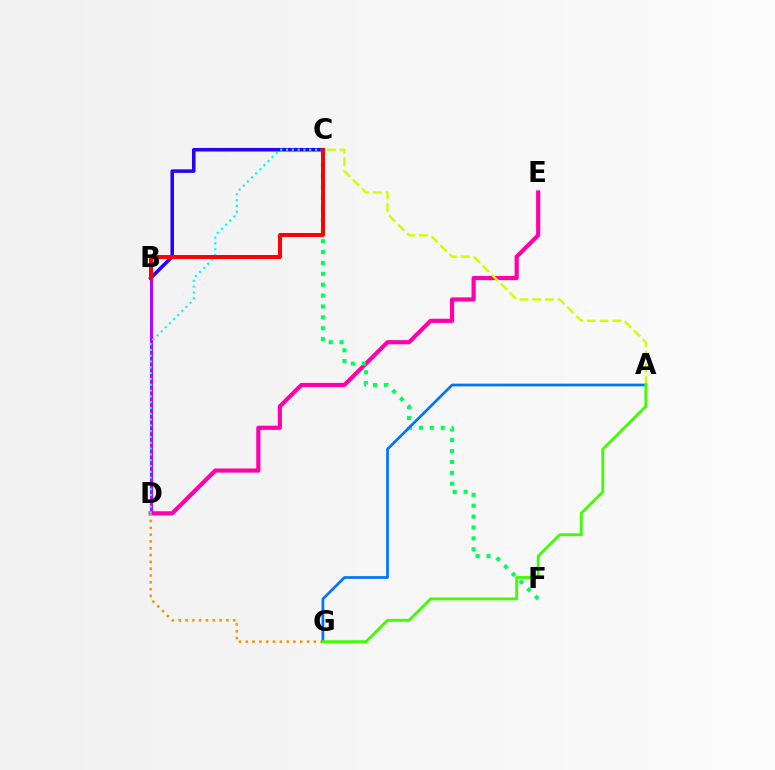{('B', 'D'): [{'color': '#b900ff', 'line_style': 'solid', 'thickness': 2.13}], ('D', 'E'): [{'color': '#ff00ac', 'line_style': 'solid', 'thickness': 3.0}], ('A', 'C'): [{'color': '#d1ff00', 'line_style': 'dashed', 'thickness': 1.73}], ('D', 'G'): [{'color': '#ff9400', 'line_style': 'dotted', 'thickness': 1.85}], ('C', 'F'): [{'color': '#00ff5c', 'line_style': 'dotted', 'thickness': 2.96}], ('B', 'C'): [{'color': '#2500ff', 'line_style': 'solid', 'thickness': 2.56}, {'color': '#ff0000', 'line_style': 'solid', 'thickness': 2.86}], ('A', 'G'): [{'color': '#0074ff', 'line_style': 'solid', 'thickness': 1.95}, {'color': '#3dff00', 'line_style': 'solid', 'thickness': 2.03}], ('C', 'D'): [{'color': '#00fff6', 'line_style': 'dotted', 'thickness': 1.58}]}